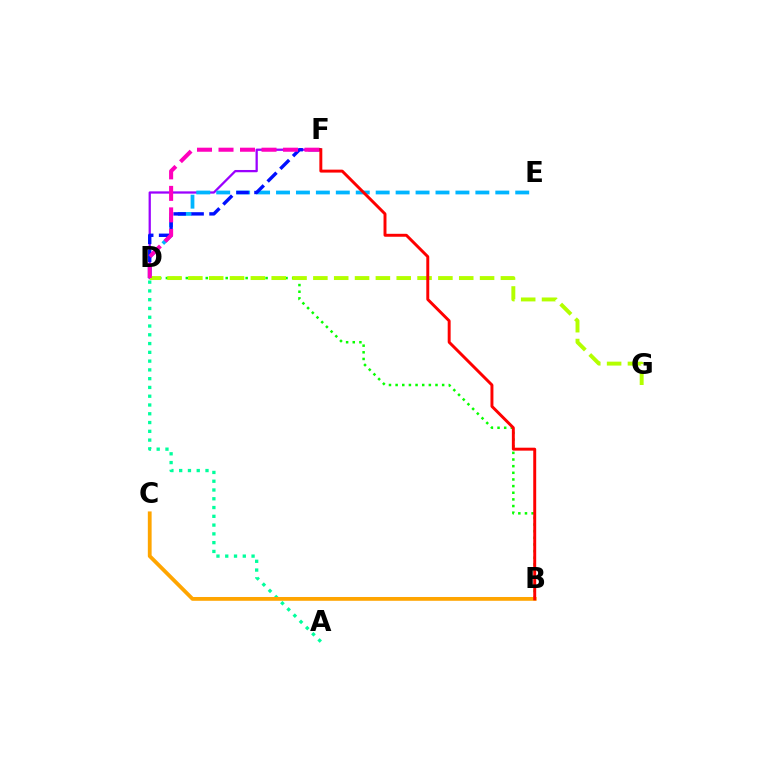{('D', 'F'): [{'color': '#9b00ff', 'line_style': 'solid', 'thickness': 1.63}, {'color': '#0010ff', 'line_style': 'dashed', 'thickness': 2.44}, {'color': '#ff00bd', 'line_style': 'dashed', 'thickness': 2.92}], ('A', 'D'): [{'color': '#00ff9d', 'line_style': 'dotted', 'thickness': 2.38}], ('D', 'E'): [{'color': '#00b5ff', 'line_style': 'dashed', 'thickness': 2.71}], ('B', 'D'): [{'color': '#08ff00', 'line_style': 'dotted', 'thickness': 1.81}], ('D', 'G'): [{'color': '#b3ff00', 'line_style': 'dashed', 'thickness': 2.83}], ('B', 'C'): [{'color': '#ffa500', 'line_style': 'solid', 'thickness': 2.73}], ('B', 'F'): [{'color': '#ff0000', 'line_style': 'solid', 'thickness': 2.12}]}